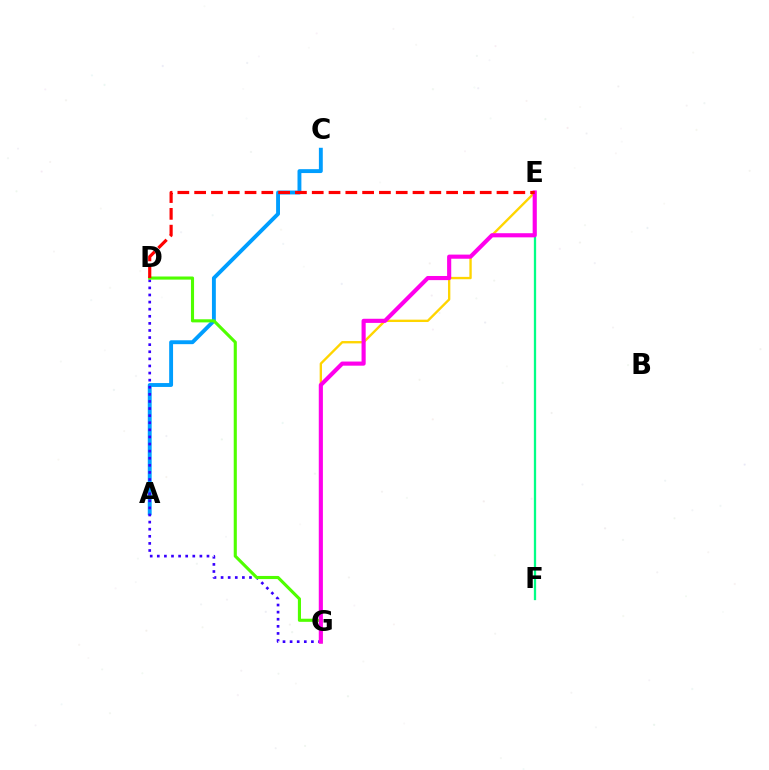{('E', 'F'): [{'color': '#00ff86', 'line_style': 'solid', 'thickness': 1.65}], ('A', 'C'): [{'color': '#009eff', 'line_style': 'solid', 'thickness': 2.8}], ('D', 'G'): [{'color': '#3700ff', 'line_style': 'dotted', 'thickness': 1.93}, {'color': '#4fff00', 'line_style': 'solid', 'thickness': 2.24}], ('E', 'G'): [{'color': '#ffd500', 'line_style': 'solid', 'thickness': 1.69}, {'color': '#ff00ed', 'line_style': 'solid', 'thickness': 2.97}], ('D', 'E'): [{'color': '#ff0000', 'line_style': 'dashed', 'thickness': 2.28}]}